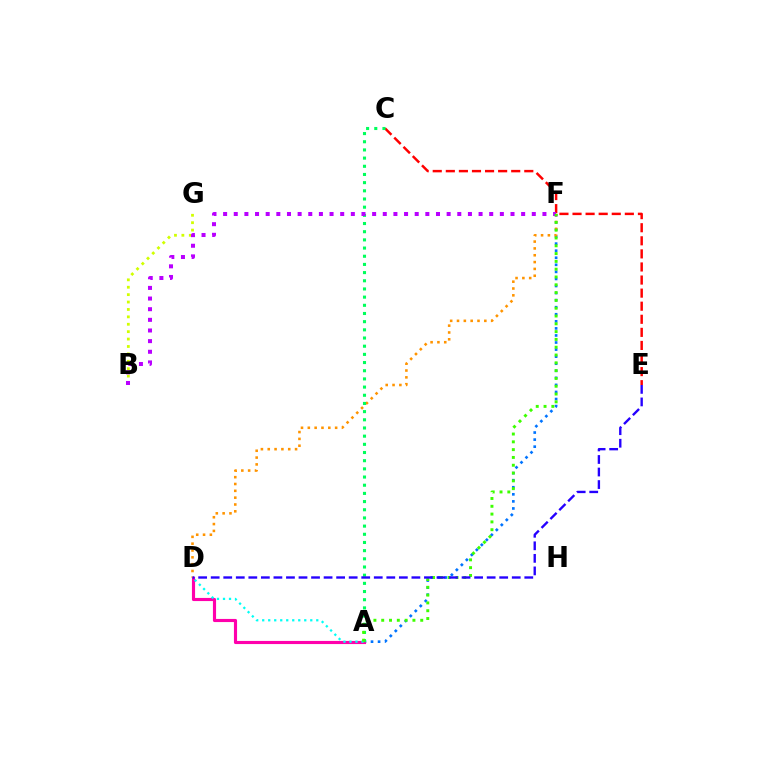{('A', 'F'): [{'color': '#0074ff', 'line_style': 'dotted', 'thickness': 1.92}, {'color': '#3dff00', 'line_style': 'dotted', 'thickness': 2.12}], ('B', 'G'): [{'color': '#d1ff00', 'line_style': 'dotted', 'thickness': 2.01}], ('C', 'E'): [{'color': '#ff0000', 'line_style': 'dashed', 'thickness': 1.78}], ('A', 'D'): [{'color': '#ff00ac', 'line_style': 'solid', 'thickness': 2.25}, {'color': '#00fff6', 'line_style': 'dotted', 'thickness': 1.63}], ('D', 'F'): [{'color': '#ff9400', 'line_style': 'dotted', 'thickness': 1.86}], ('A', 'C'): [{'color': '#00ff5c', 'line_style': 'dotted', 'thickness': 2.22}], ('B', 'F'): [{'color': '#b900ff', 'line_style': 'dotted', 'thickness': 2.89}], ('D', 'E'): [{'color': '#2500ff', 'line_style': 'dashed', 'thickness': 1.7}]}